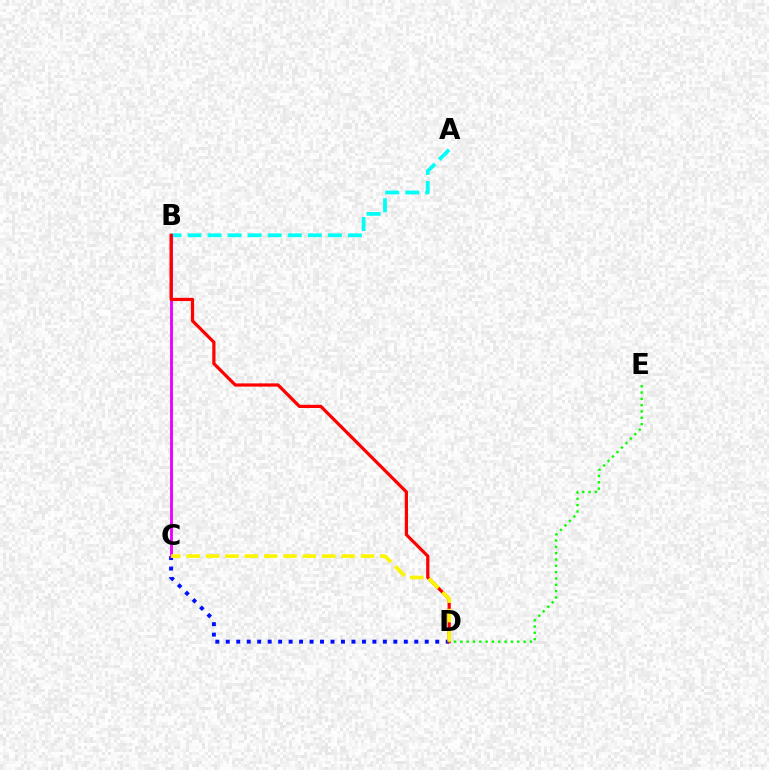{('C', 'D'): [{'color': '#0010ff', 'line_style': 'dotted', 'thickness': 2.85}, {'color': '#fcf500', 'line_style': 'dashed', 'thickness': 2.63}], ('A', 'B'): [{'color': '#00fff6', 'line_style': 'dashed', 'thickness': 2.72}], ('B', 'C'): [{'color': '#ee00ff', 'line_style': 'solid', 'thickness': 2.08}], ('B', 'D'): [{'color': '#ff0000', 'line_style': 'solid', 'thickness': 2.31}], ('D', 'E'): [{'color': '#08ff00', 'line_style': 'dotted', 'thickness': 1.72}]}